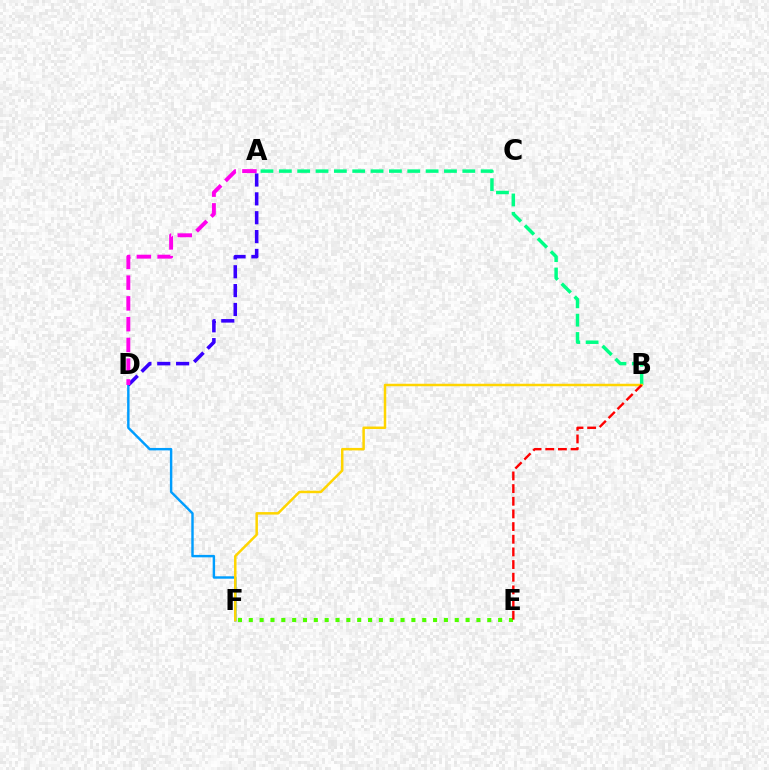{('E', 'F'): [{'color': '#4fff00', 'line_style': 'dotted', 'thickness': 2.95}], ('D', 'F'): [{'color': '#009eff', 'line_style': 'solid', 'thickness': 1.75}], ('A', 'B'): [{'color': '#00ff86', 'line_style': 'dashed', 'thickness': 2.49}], ('B', 'F'): [{'color': '#ffd500', 'line_style': 'solid', 'thickness': 1.8}], ('A', 'D'): [{'color': '#3700ff', 'line_style': 'dashed', 'thickness': 2.56}, {'color': '#ff00ed', 'line_style': 'dashed', 'thickness': 2.82}], ('B', 'E'): [{'color': '#ff0000', 'line_style': 'dashed', 'thickness': 1.72}]}